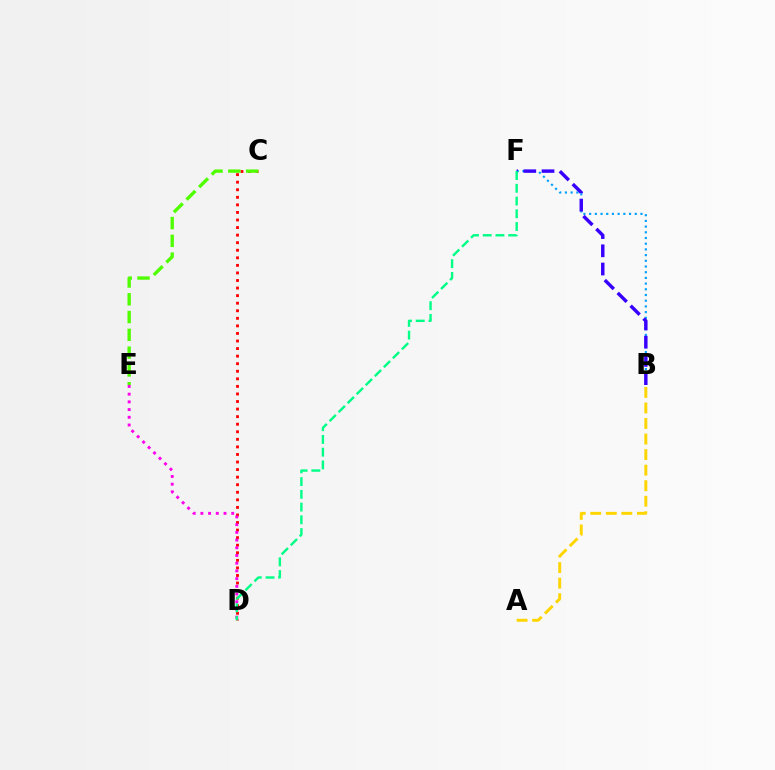{('C', 'D'): [{'color': '#ff0000', 'line_style': 'dotted', 'thickness': 2.05}], ('A', 'B'): [{'color': '#ffd500', 'line_style': 'dashed', 'thickness': 2.11}], ('D', 'E'): [{'color': '#ff00ed', 'line_style': 'dotted', 'thickness': 2.09}], ('C', 'E'): [{'color': '#4fff00', 'line_style': 'dashed', 'thickness': 2.42}], ('B', 'F'): [{'color': '#009eff', 'line_style': 'dotted', 'thickness': 1.55}, {'color': '#3700ff', 'line_style': 'dashed', 'thickness': 2.48}], ('D', 'F'): [{'color': '#00ff86', 'line_style': 'dashed', 'thickness': 1.73}]}